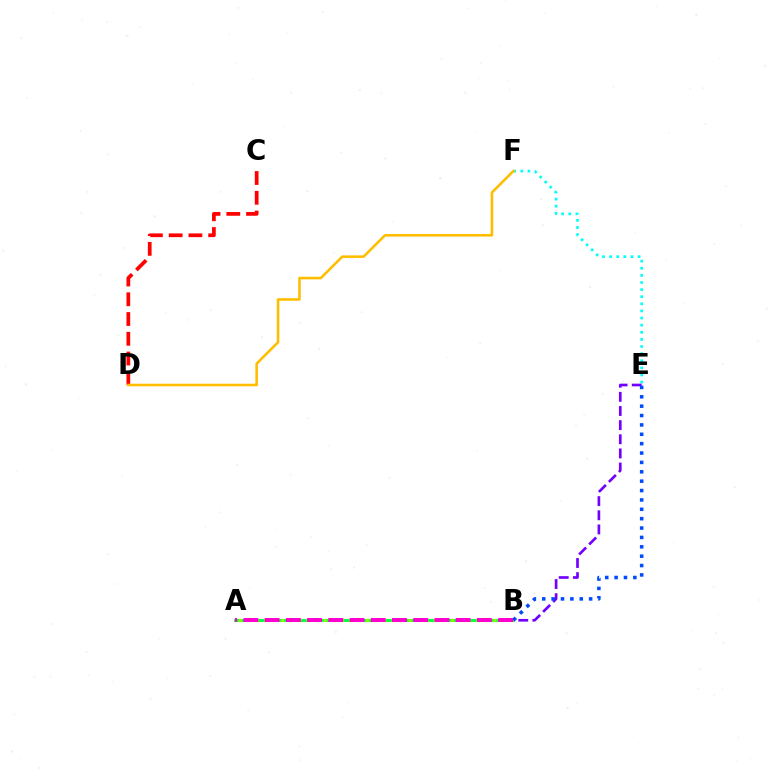{('E', 'F'): [{'color': '#00fff6', 'line_style': 'dotted', 'thickness': 1.93}], ('B', 'E'): [{'color': '#7200ff', 'line_style': 'dashed', 'thickness': 1.92}, {'color': '#004bff', 'line_style': 'dotted', 'thickness': 2.55}], ('A', 'B'): [{'color': '#00ff39', 'line_style': 'solid', 'thickness': 2.08}, {'color': '#84ff00', 'line_style': 'dotted', 'thickness': 2.31}, {'color': '#ff00cf', 'line_style': 'dashed', 'thickness': 2.88}], ('C', 'D'): [{'color': '#ff0000', 'line_style': 'dashed', 'thickness': 2.68}], ('D', 'F'): [{'color': '#ffbd00', 'line_style': 'solid', 'thickness': 1.85}]}